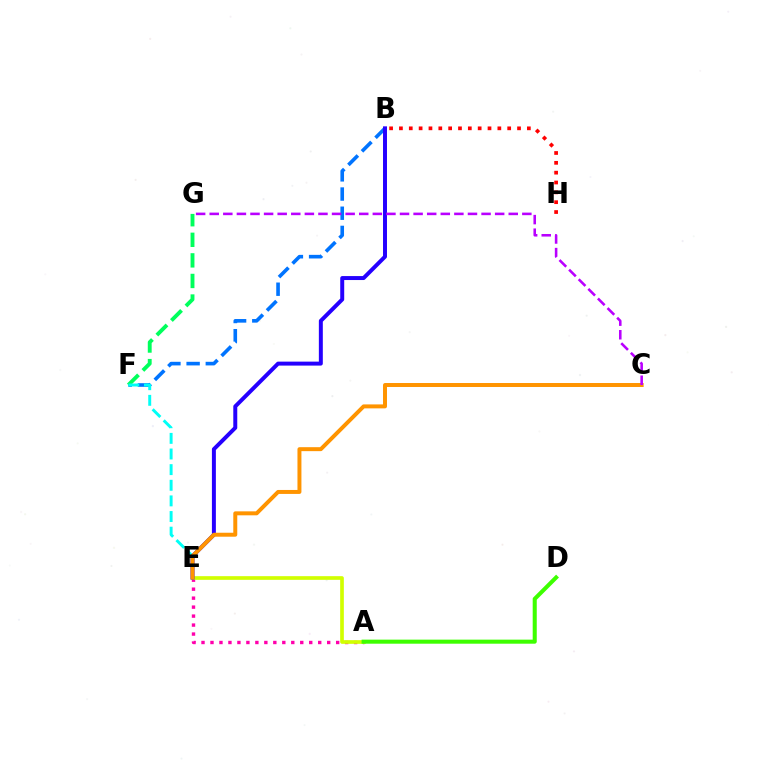{('B', 'F'): [{'color': '#0074ff', 'line_style': 'dashed', 'thickness': 2.61}], ('A', 'E'): [{'color': '#ff00ac', 'line_style': 'dotted', 'thickness': 2.44}, {'color': '#d1ff00', 'line_style': 'solid', 'thickness': 2.64}], ('B', 'H'): [{'color': '#ff0000', 'line_style': 'dotted', 'thickness': 2.67}], ('F', 'G'): [{'color': '#00ff5c', 'line_style': 'dashed', 'thickness': 2.79}], ('E', 'F'): [{'color': '#00fff6', 'line_style': 'dashed', 'thickness': 2.12}], ('A', 'D'): [{'color': '#3dff00', 'line_style': 'solid', 'thickness': 2.92}], ('B', 'E'): [{'color': '#2500ff', 'line_style': 'solid', 'thickness': 2.86}], ('C', 'E'): [{'color': '#ff9400', 'line_style': 'solid', 'thickness': 2.86}], ('C', 'G'): [{'color': '#b900ff', 'line_style': 'dashed', 'thickness': 1.85}]}